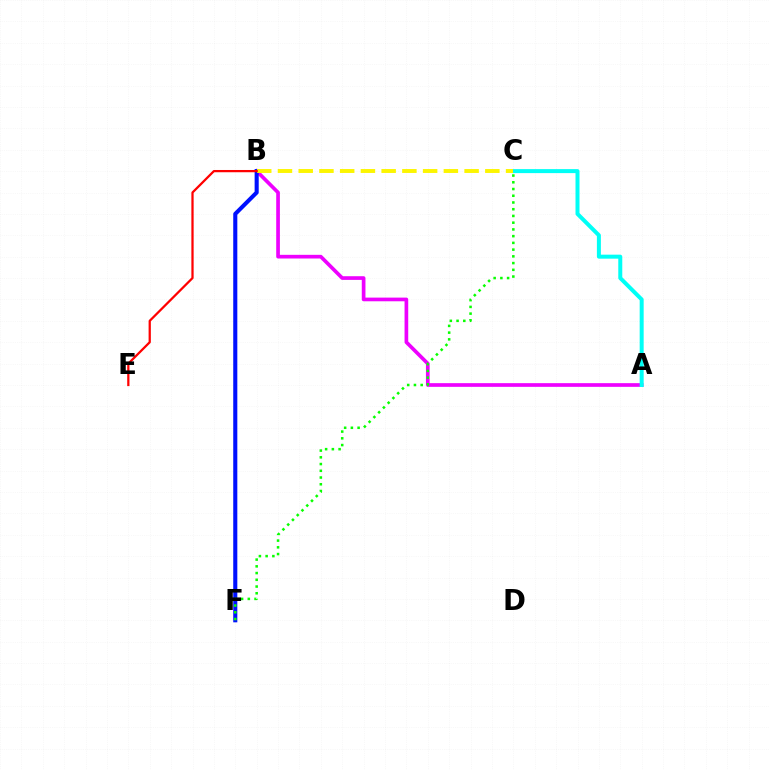{('A', 'B'): [{'color': '#ee00ff', 'line_style': 'solid', 'thickness': 2.65}], ('A', 'C'): [{'color': '#00fff6', 'line_style': 'solid', 'thickness': 2.88}], ('B', 'F'): [{'color': '#0010ff', 'line_style': 'solid', 'thickness': 2.94}], ('C', 'F'): [{'color': '#08ff00', 'line_style': 'dotted', 'thickness': 1.83}], ('B', 'C'): [{'color': '#fcf500', 'line_style': 'dashed', 'thickness': 2.82}], ('B', 'E'): [{'color': '#ff0000', 'line_style': 'solid', 'thickness': 1.62}]}